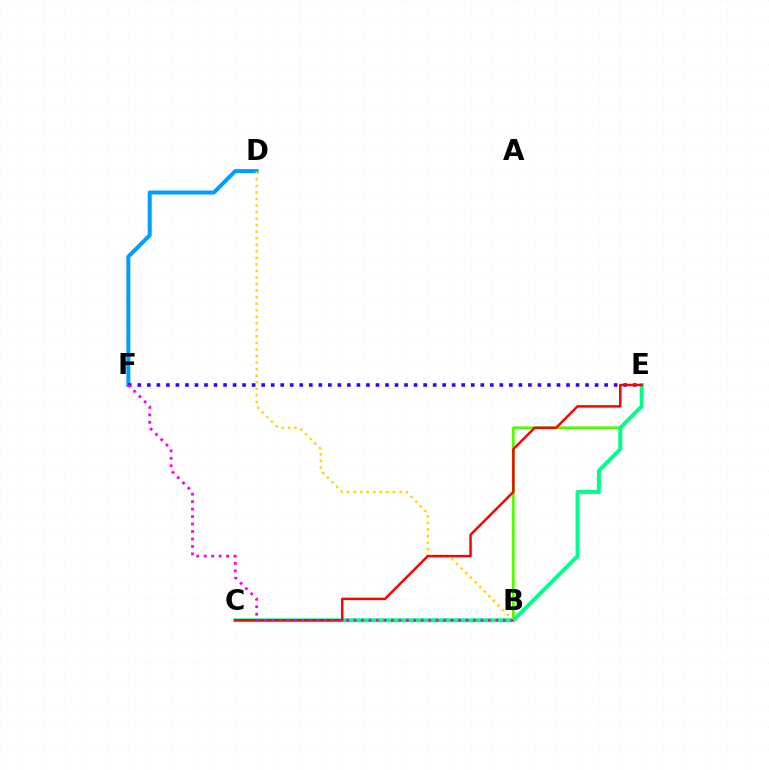{('B', 'E'): [{'color': '#4fff00', 'line_style': 'solid', 'thickness': 2.0}], ('C', 'E'): [{'color': '#00ff86', 'line_style': 'solid', 'thickness': 2.83}, {'color': '#ff0000', 'line_style': 'solid', 'thickness': 1.78}], ('D', 'F'): [{'color': '#009eff', 'line_style': 'solid', 'thickness': 2.88}], ('B', 'D'): [{'color': '#ffd500', 'line_style': 'dotted', 'thickness': 1.78}], ('E', 'F'): [{'color': '#3700ff', 'line_style': 'dotted', 'thickness': 2.59}], ('B', 'F'): [{'color': '#ff00ed', 'line_style': 'dotted', 'thickness': 2.03}]}